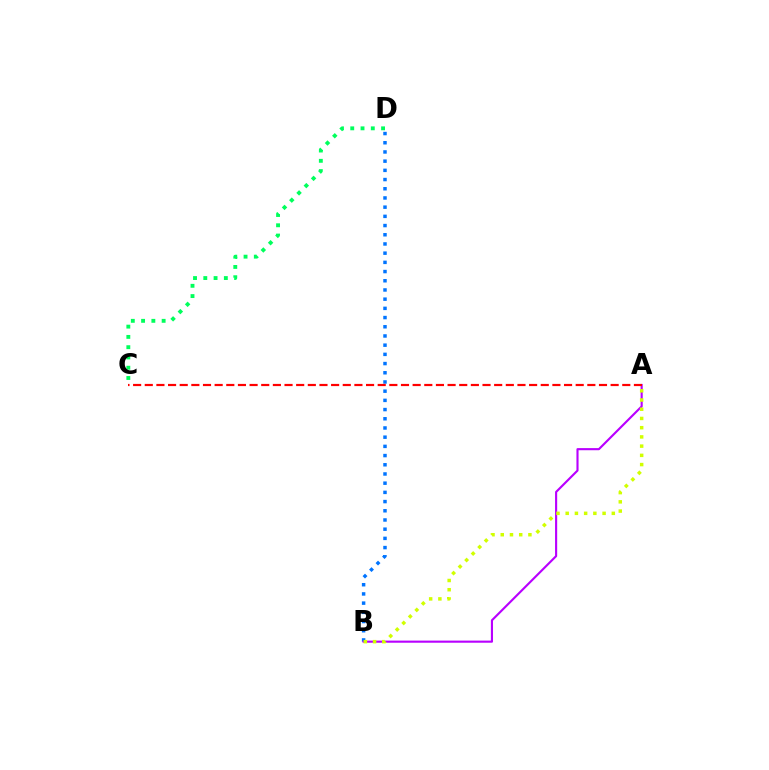{('B', 'D'): [{'color': '#0074ff', 'line_style': 'dotted', 'thickness': 2.5}], ('A', 'B'): [{'color': '#b900ff', 'line_style': 'solid', 'thickness': 1.53}, {'color': '#d1ff00', 'line_style': 'dotted', 'thickness': 2.51}], ('A', 'C'): [{'color': '#ff0000', 'line_style': 'dashed', 'thickness': 1.58}], ('C', 'D'): [{'color': '#00ff5c', 'line_style': 'dotted', 'thickness': 2.79}]}